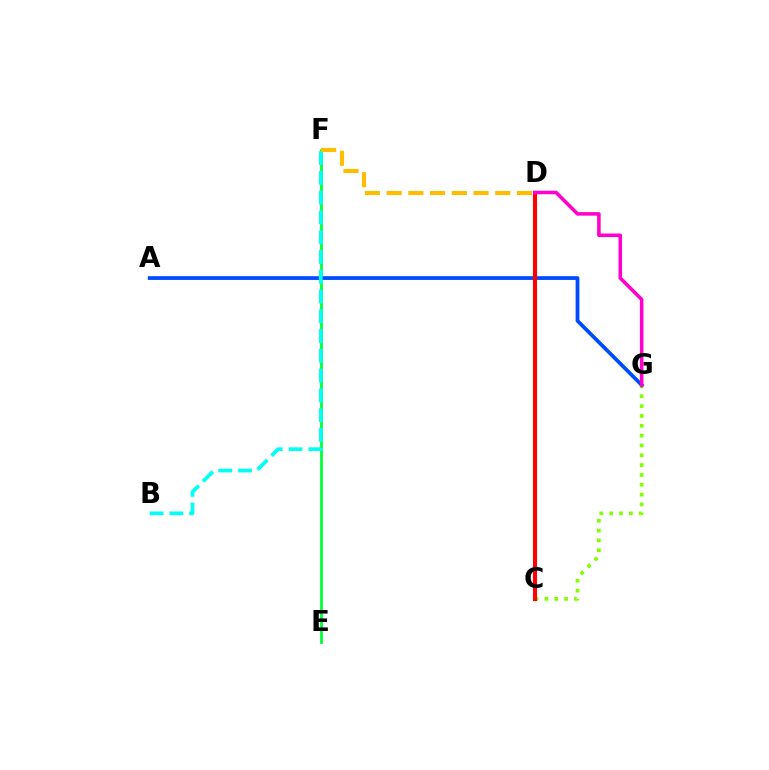{('C', 'D'): [{'color': '#7200ff', 'line_style': 'dotted', 'thickness': 2.71}, {'color': '#ff0000', 'line_style': 'solid', 'thickness': 2.95}], ('E', 'F'): [{'color': '#00ff39', 'line_style': 'solid', 'thickness': 2.01}], ('C', 'G'): [{'color': '#84ff00', 'line_style': 'dotted', 'thickness': 2.67}], ('A', 'G'): [{'color': '#004bff', 'line_style': 'solid', 'thickness': 2.71}], ('B', 'F'): [{'color': '#00fff6', 'line_style': 'dashed', 'thickness': 2.69}], ('D', 'F'): [{'color': '#ffbd00', 'line_style': 'dashed', 'thickness': 2.95}], ('D', 'G'): [{'color': '#ff00cf', 'line_style': 'solid', 'thickness': 2.55}]}